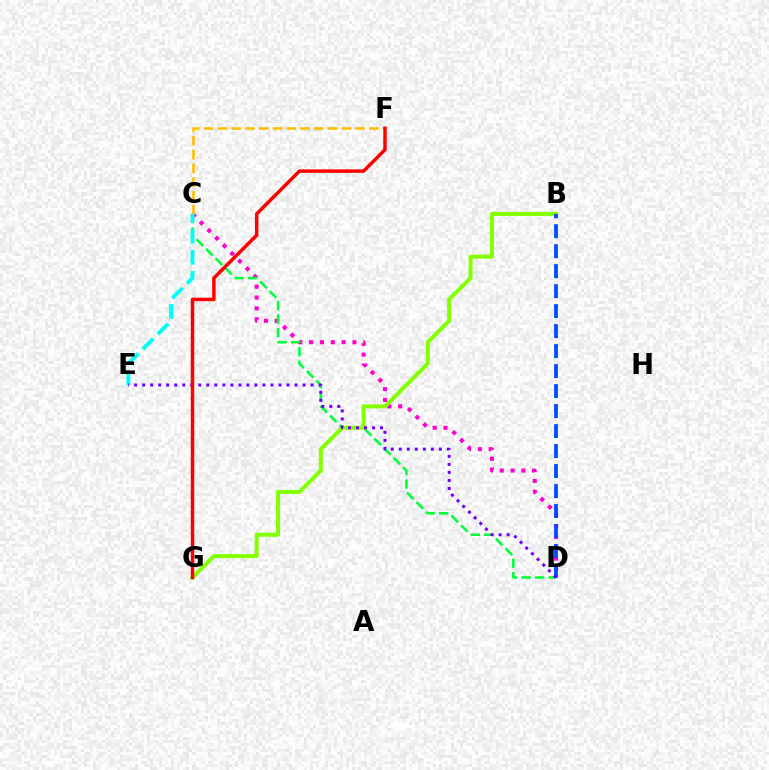{('C', 'D'): [{'color': '#ff00cf', 'line_style': 'dotted', 'thickness': 2.94}, {'color': '#00ff39', 'line_style': 'dashed', 'thickness': 1.83}], ('C', 'F'): [{'color': '#ffbd00', 'line_style': 'dashed', 'thickness': 1.87}], ('B', 'G'): [{'color': '#84ff00', 'line_style': 'solid', 'thickness': 2.9}], ('B', 'D'): [{'color': '#004bff', 'line_style': 'dashed', 'thickness': 2.72}], ('C', 'E'): [{'color': '#00fff6', 'line_style': 'dashed', 'thickness': 2.85}], ('D', 'E'): [{'color': '#7200ff', 'line_style': 'dotted', 'thickness': 2.18}], ('F', 'G'): [{'color': '#ff0000', 'line_style': 'solid', 'thickness': 2.51}]}